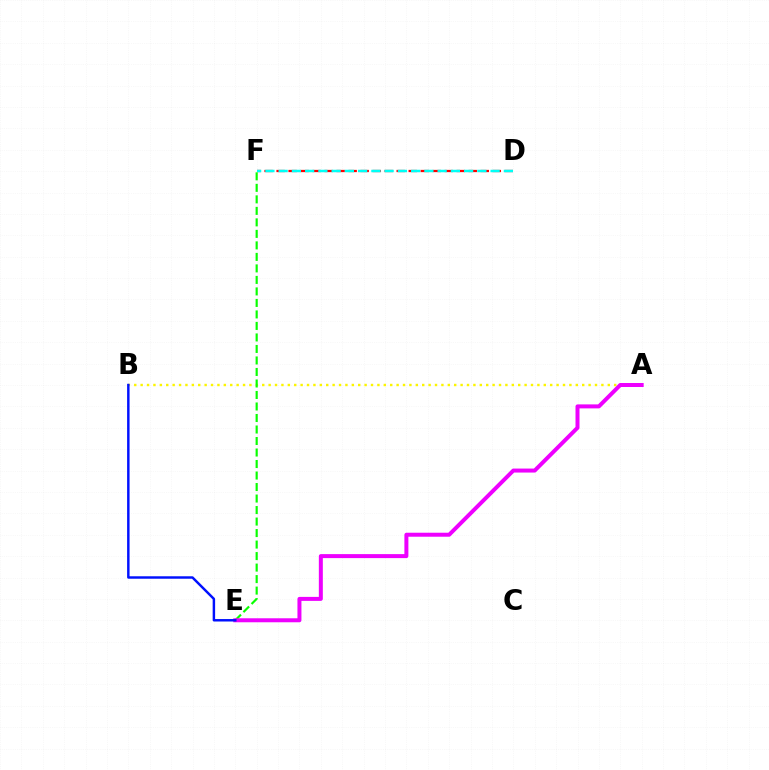{('D', 'F'): [{'color': '#ff0000', 'line_style': 'dashed', 'thickness': 1.63}, {'color': '#00fff6', 'line_style': 'dashed', 'thickness': 1.8}], ('A', 'B'): [{'color': '#fcf500', 'line_style': 'dotted', 'thickness': 1.74}], ('E', 'F'): [{'color': '#08ff00', 'line_style': 'dashed', 'thickness': 1.56}], ('A', 'E'): [{'color': '#ee00ff', 'line_style': 'solid', 'thickness': 2.88}], ('B', 'E'): [{'color': '#0010ff', 'line_style': 'solid', 'thickness': 1.77}]}